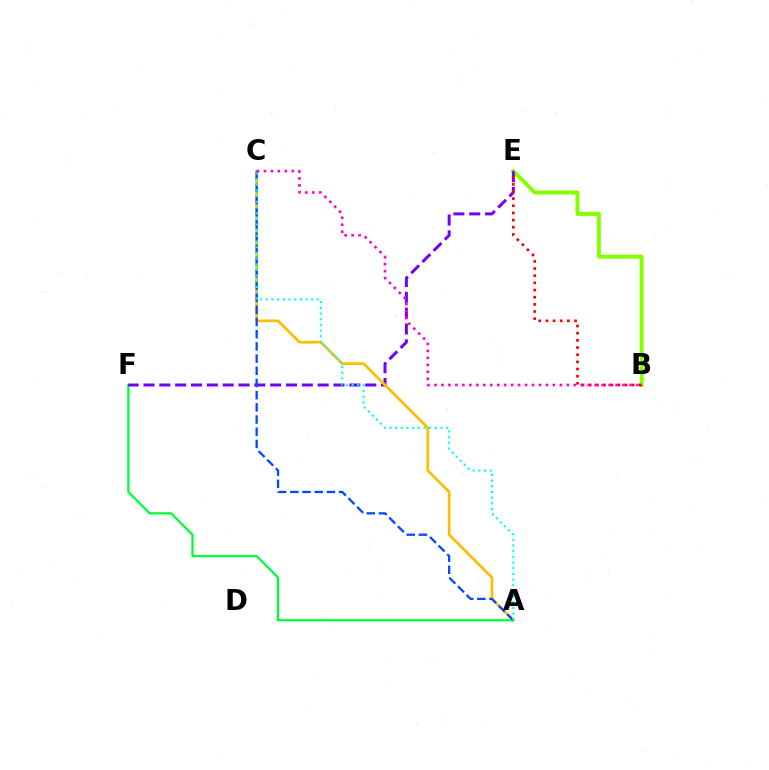{('B', 'E'): [{'color': '#84ff00', 'line_style': 'solid', 'thickness': 2.85}, {'color': '#ff0000', 'line_style': 'dotted', 'thickness': 1.95}], ('A', 'F'): [{'color': '#00ff39', 'line_style': 'solid', 'thickness': 1.63}], ('E', 'F'): [{'color': '#7200ff', 'line_style': 'dashed', 'thickness': 2.15}], ('A', 'C'): [{'color': '#ffbd00', 'line_style': 'solid', 'thickness': 1.95}, {'color': '#004bff', 'line_style': 'dashed', 'thickness': 1.66}, {'color': '#00fff6', 'line_style': 'dotted', 'thickness': 1.54}], ('B', 'C'): [{'color': '#ff00cf', 'line_style': 'dotted', 'thickness': 1.89}]}